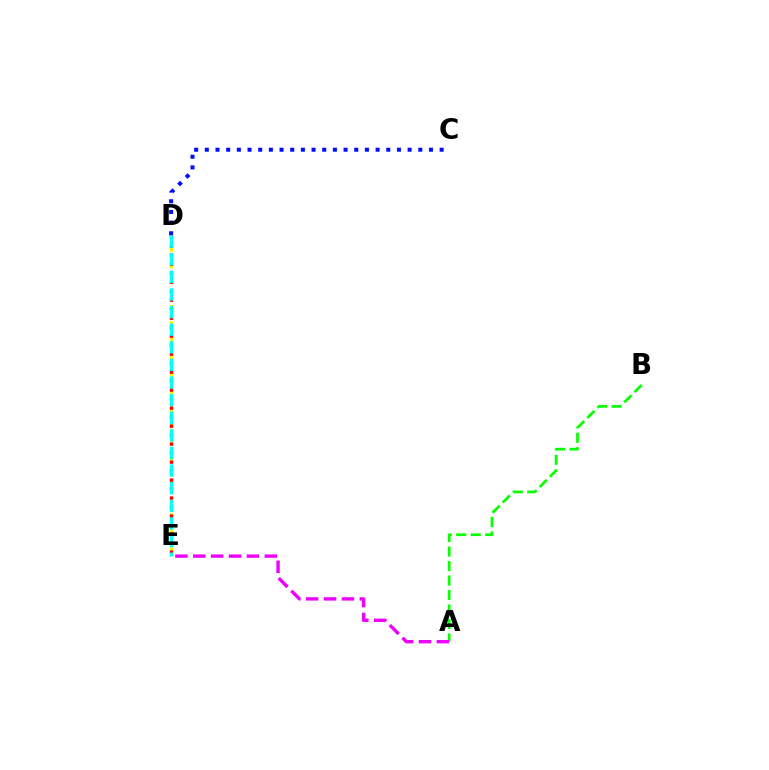{('C', 'D'): [{'color': '#0010ff', 'line_style': 'dotted', 'thickness': 2.9}], ('A', 'B'): [{'color': '#08ff00', 'line_style': 'dashed', 'thickness': 1.97}], ('D', 'E'): [{'color': '#fcf500', 'line_style': 'dashed', 'thickness': 2.18}, {'color': '#ff0000', 'line_style': 'dotted', 'thickness': 2.44}, {'color': '#00fff6', 'line_style': 'dashed', 'thickness': 2.39}], ('A', 'E'): [{'color': '#ee00ff', 'line_style': 'dashed', 'thickness': 2.43}]}